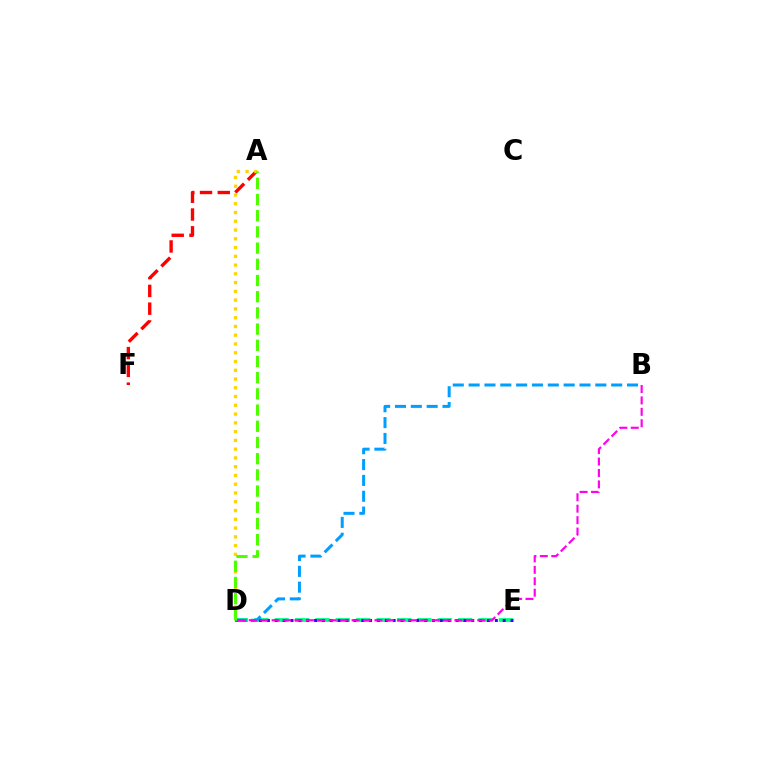{('A', 'F'): [{'color': '#ff0000', 'line_style': 'dashed', 'thickness': 2.41}], ('D', 'E'): [{'color': '#00ff86', 'line_style': 'dashed', 'thickness': 2.77}, {'color': '#3700ff', 'line_style': 'dotted', 'thickness': 2.14}], ('A', 'D'): [{'color': '#ffd500', 'line_style': 'dotted', 'thickness': 2.38}, {'color': '#4fff00', 'line_style': 'dashed', 'thickness': 2.2}], ('B', 'D'): [{'color': '#009eff', 'line_style': 'dashed', 'thickness': 2.15}, {'color': '#ff00ed', 'line_style': 'dashed', 'thickness': 1.55}]}